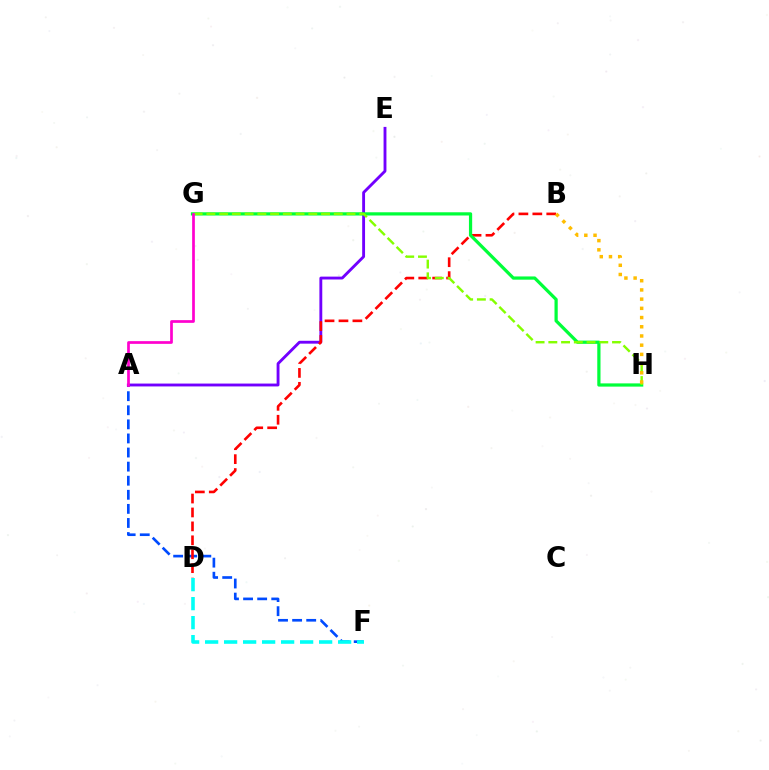{('A', 'F'): [{'color': '#004bff', 'line_style': 'dashed', 'thickness': 1.91}], ('A', 'E'): [{'color': '#7200ff', 'line_style': 'solid', 'thickness': 2.06}], ('B', 'D'): [{'color': '#ff0000', 'line_style': 'dashed', 'thickness': 1.89}], ('G', 'H'): [{'color': '#00ff39', 'line_style': 'solid', 'thickness': 2.32}, {'color': '#84ff00', 'line_style': 'dashed', 'thickness': 1.73}], ('D', 'F'): [{'color': '#00fff6', 'line_style': 'dashed', 'thickness': 2.58}], ('B', 'H'): [{'color': '#ffbd00', 'line_style': 'dotted', 'thickness': 2.5}], ('A', 'G'): [{'color': '#ff00cf', 'line_style': 'solid', 'thickness': 1.95}]}